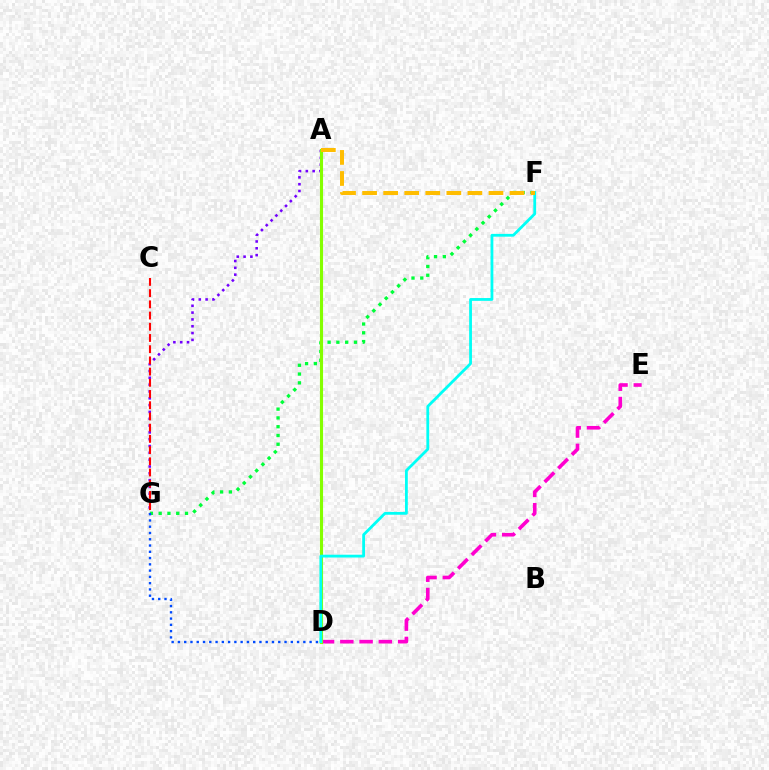{('F', 'G'): [{'color': '#00ff39', 'line_style': 'dotted', 'thickness': 2.39}], ('A', 'G'): [{'color': '#7200ff', 'line_style': 'dotted', 'thickness': 1.85}], ('D', 'G'): [{'color': '#004bff', 'line_style': 'dotted', 'thickness': 1.7}], ('D', 'E'): [{'color': '#ff00cf', 'line_style': 'dashed', 'thickness': 2.62}], ('A', 'D'): [{'color': '#84ff00', 'line_style': 'solid', 'thickness': 2.24}], ('C', 'G'): [{'color': '#ff0000', 'line_style': 'dashed', 'thickness': 1.52}], ('D', 'F'): [{'color': '#00fff6', 'line_style': 'solid', 'thickness': 2.01}], ('A', 'F'): [{'color': '#ffbd00', 'line_style': 'dashed', 'thickness': 2.86}]}